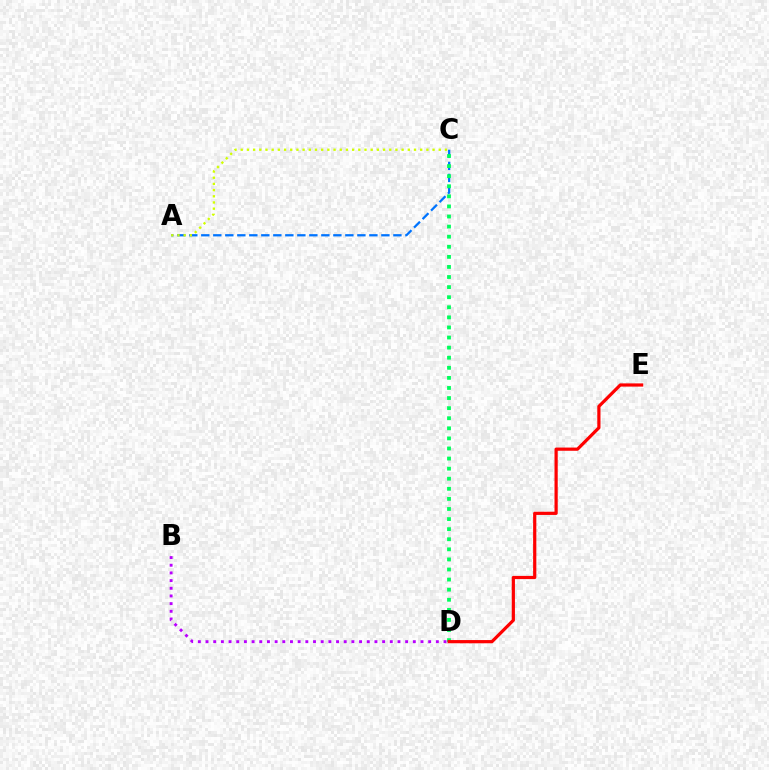{('A', 'C'): [{'color': '#0074ff', 'line_style': 'dashed', 'thickness': 1.63}, {'color': '#d1ff00', 'line_style': 'dotted', 'thickness': 1.68}], ('B', 'D'): [{'color': '#b900ff', 'line_style': 'dotted', 'thickness': 2.09}], ('C', 'D'): [{'color': '#00ff5c', 'line_style': 'dotted', 'thickness': 2.74}], ('D', 'E'): [{'color': '#ff0000', 'line_style': 'solid', 'thickness': 2.31}]}